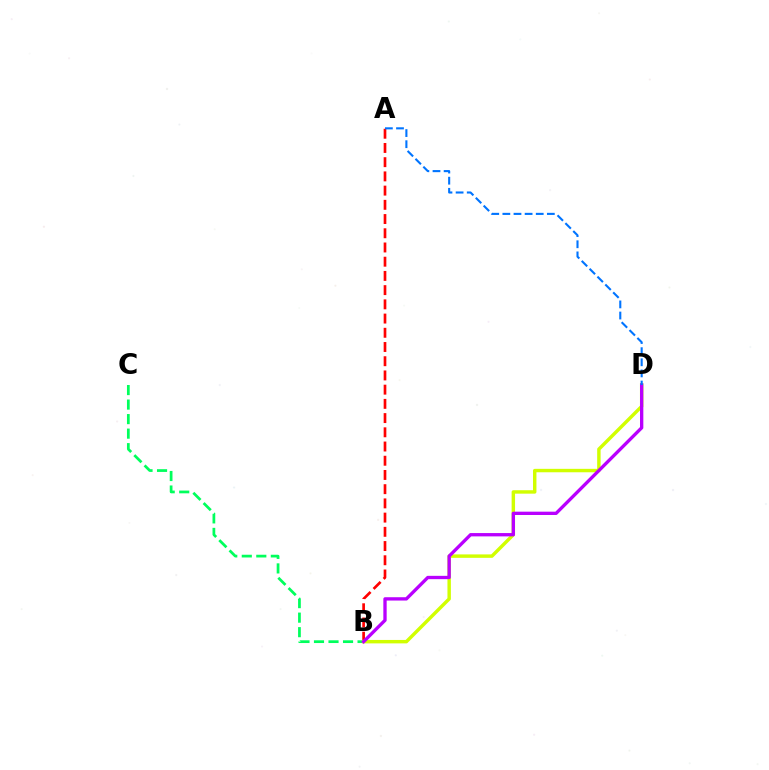{('B', 'C'): [{'color': '#00ff5c', 'line_style': 'dashed', 'thickness': 1.97}], ('A', 'B'): [{'color': '#ff0000', 'line_style': 'dashed', 'thickness': 1.93}], ('B', 'D'): [{'color': '#d1ff00', 'line_style': 'solid', 'thickness': 2.47}, {'color': '#b900ff', 'line_style': 'solid', 'thickness': 2.39}], ('A', 'D'): [{'color': '#0074ff', 'line_style': 'dashed', 'thickness': 1.51}]}